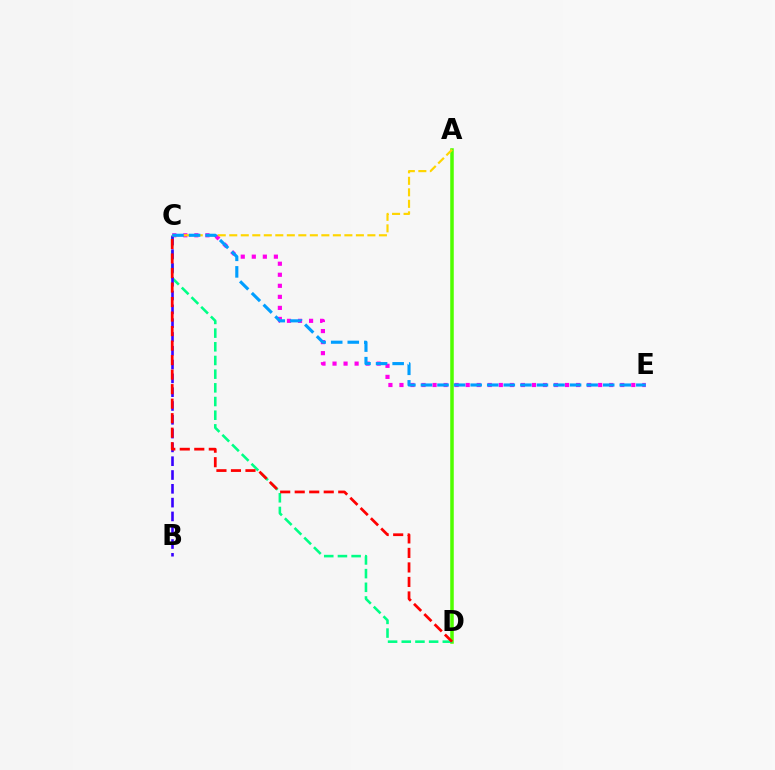{('C', 'E'): [{'color': '#ff00ed', 'line_style': 'dotted', 'thickness': 3.0}, {'color': '#009eff', 'line_style': 'dashed', 'thickness': 2.25}], ('A', 'D'): [{'color': '#4fff00', 'line_style': 'solid', 'thickness': 2.54}], ('C', 'D'): [{'color': '#00ff86', 'line_style': 'dashed', 'thickness': 1.86}, {'color': '#ff0000', 'line_style': 'dashed', 'thickness': 1.97}], ('B', 'C'): [{'color': '#3700ff', 'line_style': 'dashed', 'thickness': 1.88}], ('A', 'C'): [{'color': '#ffd500', 'line_style': 'dashed', 'thickness': 1.56}]}